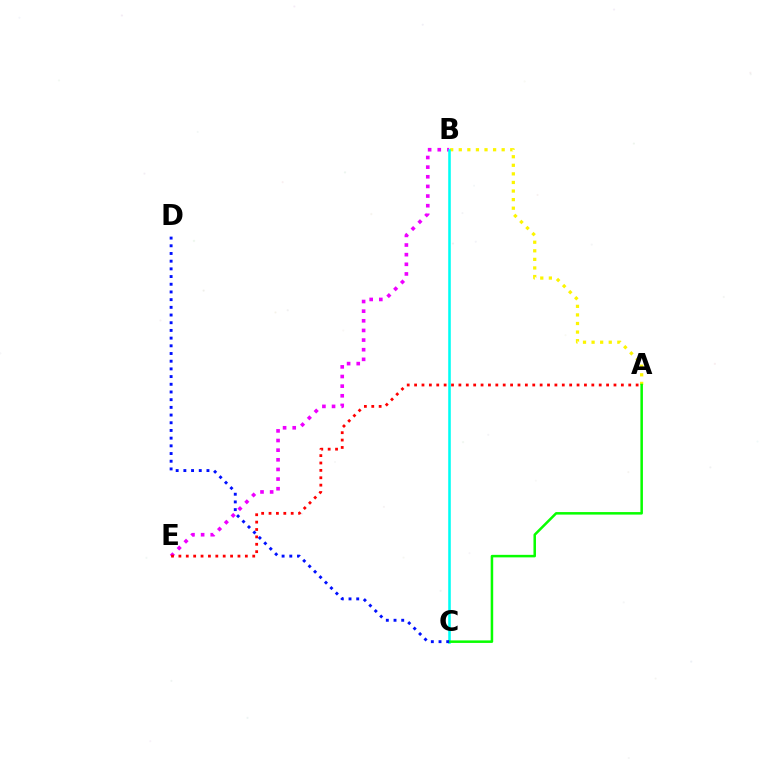{('B', 'E'): [{'color': '#ee00ff', 'line_style': 'dotted', 'thickness': 2.62}], ('A', 'E'): [{'color': '#ff0000', 'line_style': 'dotted', 'thickness': 2.01}], ('A', 'B'): [{'color': '#fcf500', 'line_style': 'dotted', 'thickness': 2.33}], ('B', 'C'): [{'color': '#00fff6', 'line_style': 'solid', 'thickness': 1.85}], ('A', 'C'): [{'color': '#08ff00', 'line_style': 'solid', 'thickness': 1.81}], ('C', 'D'): [{'color': '#0010ff', 'line_style': 'dotted', 'thickness': 2.09}]}